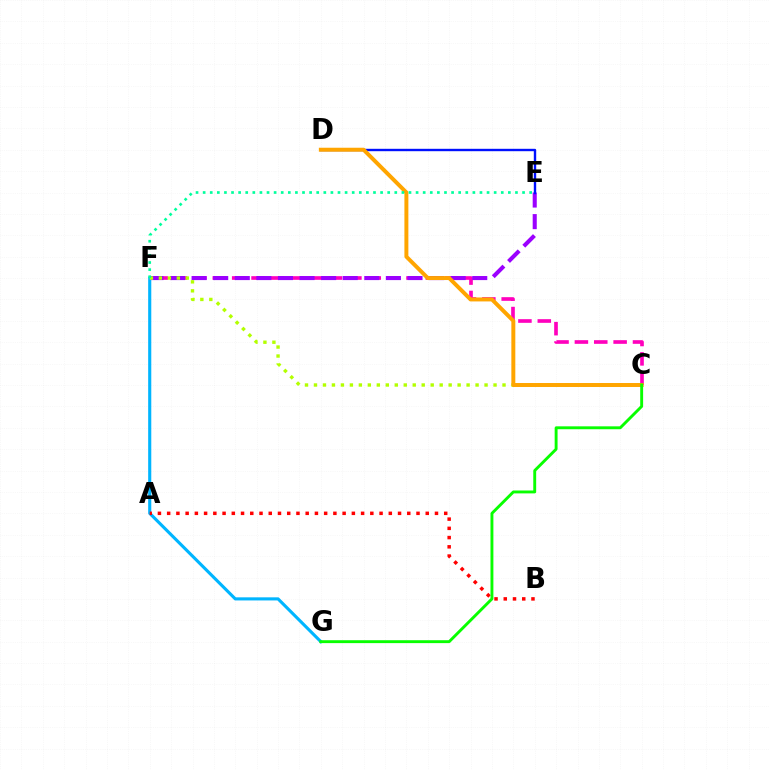{('C', 'F'): [{'color': '#ff00bd', 'line_style': 'dashed', 'thickness': 2.63}, {'color': '#b3ff00', 'line_style': 'dotted', 'thickness': 2.44}], ('E', 'F'): [{'color': '#9b00ff', 'line_style': 'dashed', 'thickness': 2.93}, {'color': '#00ff9d', 'line_style': 'dotted', 'thickness': 1.93}], ('D', 'E'): [{'color': '#0010ff', 'line_style': 'solid', 'thickness': 1.72}], ('F', 'G'): [{'color': '#00b5ff', 'line_style': 'solid', 'thickness': 2.24}], ('C', 'D'): [{'color': '#ffa500', 'line_style': 'solid', 'thickness': 2.86}], ('A', 'B'): [{'color': '#ff0000', 'line_style': 'dotted', 'thickness': 2.51}], ('C', 'G'): [{'color': '#08ff00', 'line_style': 'solid', 'thickness': 2.08}]}